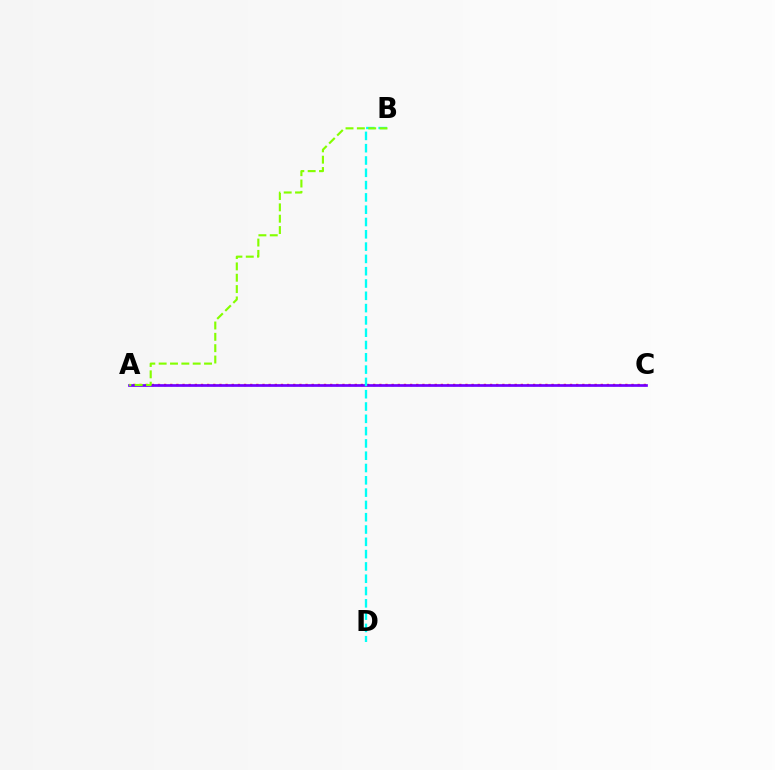{('A', 'C'): [{'color': '#ff0000', 'line_style': 'dotted', 'thickness': 1.67}, {'color': '#7200ff', 'line_style': 'solid', 'thickness': 1.94}], ('B', 'D'): [{'color': '#00fff6', 'line_style': 'dashed', 'thickness': 1.67}], ('A', 'B'): [{'color': '#84ff00', 'line_style': 'dashed', 'thickness': 1.54}]}